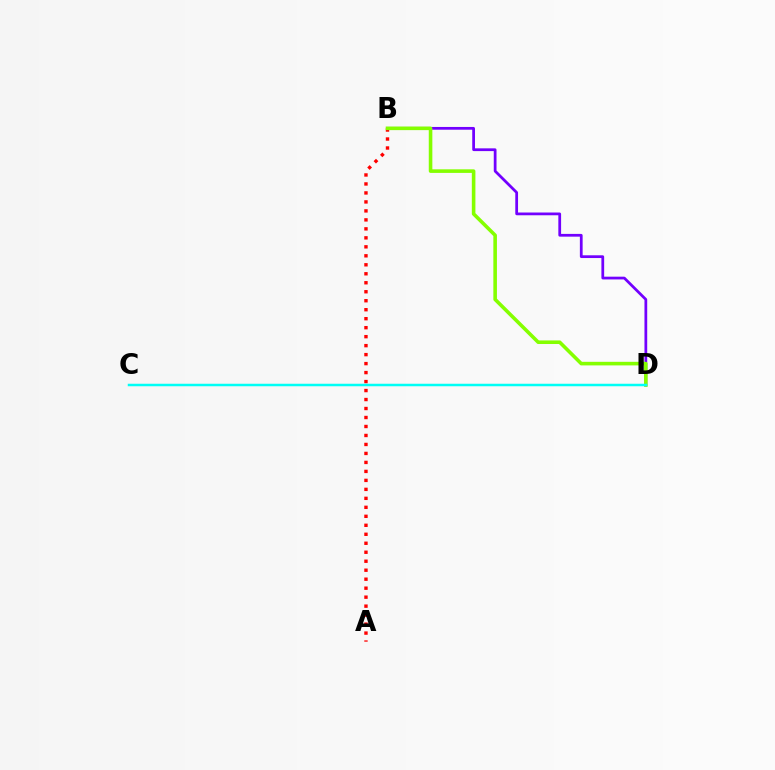{('B', 'D'): [{'color': '#7200ff', 'line_style': 'solid', 'thickness': 1.98}, {'color': '#84ff00', 'line_style': 'solid', 'thickness': 2.58}], ('A', 'B'): [{'color': '#ff0000', 'line_style': 'dotted', 'thickness': 2.44}], ('C', 'D'): [{'color': '#00fff6', 'line_style': 'solid', 'thickness': 1.8}]}